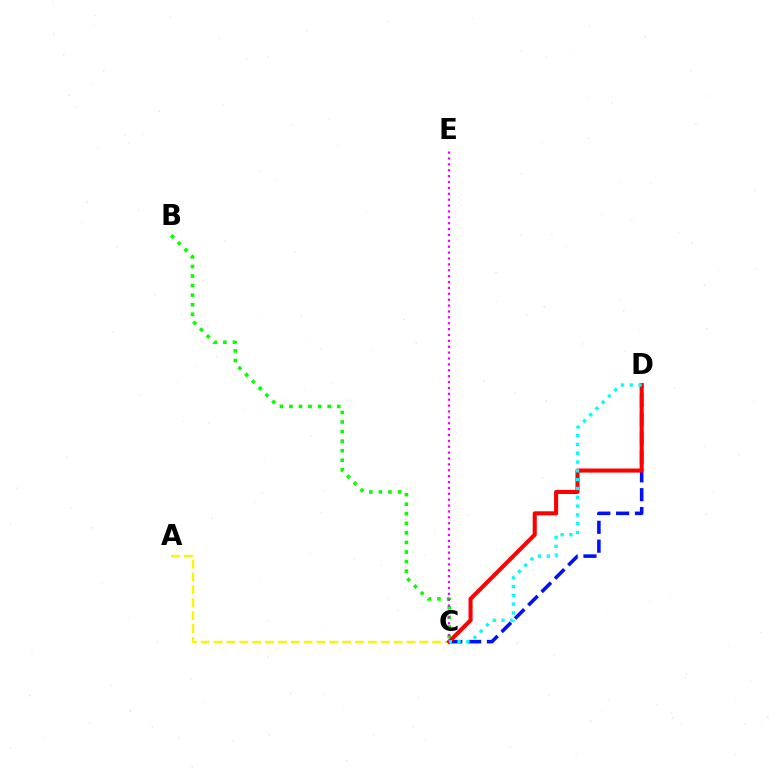{('C', 'D'): [{'color': '#0010ff', 'line_style': 'dashed', 'thickness': 2.56}, {'color': '#ff0000', 'line_style': 'solid', 'thickness': 2.94}, {'color': '#00fff6', 'line_style': 'dotted', 'thickness': 2.39}], ('B', 'C'): [{'color': '#08ff00', 'line_style': 'dotted', 'thickness': 2.6}], ('A', 'C'): [{'color': '#fcf500', 'line_style': 'dashed', 'thickness': 1.75}], ('C', 'E'): [{'color': '#ee00ff', 'line_style': 'dotted', 'thickness': 1.6}]}